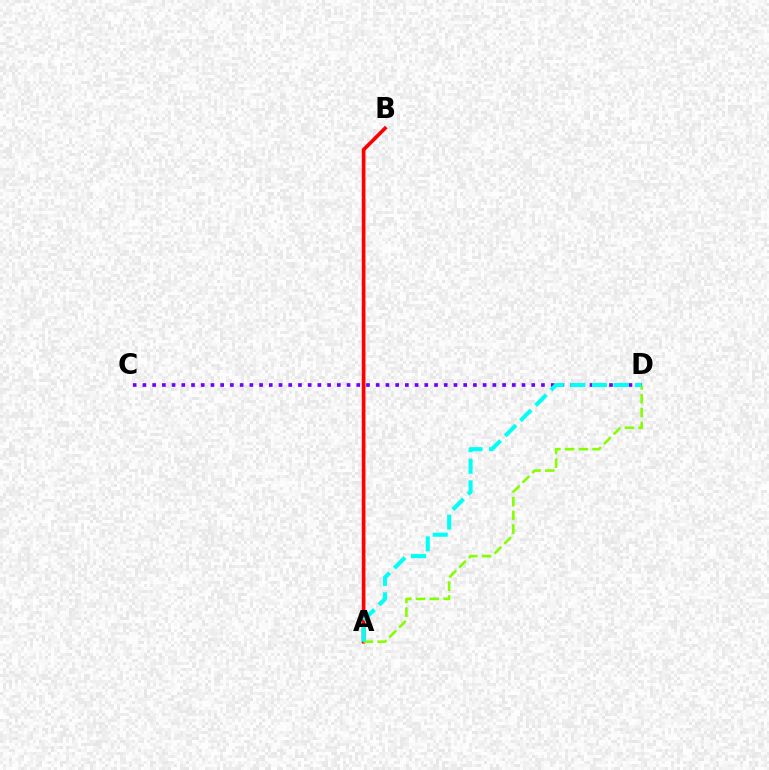{('C', 'D'): [{'color': '#7200ff', 'line_style': 'dotted', 'thickness': 2.64}], ('A', 'B'): [{'color': '#ff0000', 'line_style': 'solid', 'thickness': 2.65}], ('A', 'D'): [{'color': '#84ff00', 'line_style': 'dashed', 'thickness': 1.87}, {'color': '#00fff6', 'line_style': 'dashed', 'thickness': 2.93}]}